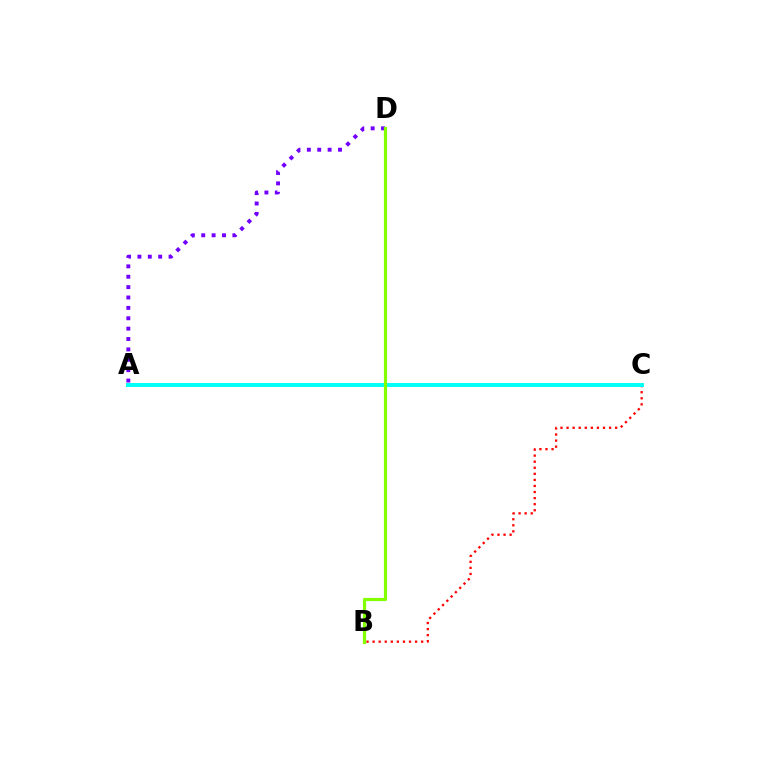{('A', 'D'): [{'color': '#7200ff', 'line_style': 'dotted', 'thickness': 2.82}], ('B', 'C'): [{'color': '#ff0000', 'line_style': 'dotted', 'thickness': 1.65}], ('A', 'C'): [{'color': '#00fff6', 'line_style': 'solid', 'thickness': 2.84}], ('B', 'D'): [{'color': '#84ff00', 'line_style': 'solid', 'thickness': 2.3}]}